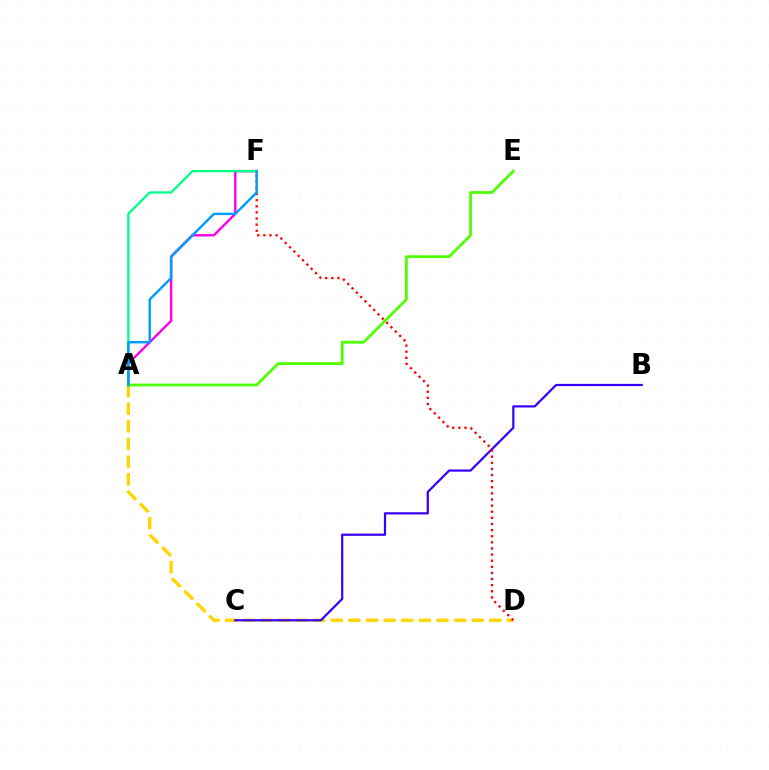{('A', 'D'): [{'color': '#ffd500', 'line_style': 'dashed', 'thickness': 2.39}], ('B', 'C'): [{'color': '#3700ff', 'line_style': 'solid', 'thickness': 1.59}], ('D', 'F'): [{'color': '#ff0000', 'line_style': 'dotted', 'thickness': 1.66}], ('A', 'F'): [{'color': '#ff00ed', 'line_style': 'solid', 'thickness': 1.75}, {'color': '#00ff86', 'line_style': 'solid', 'thickness': 1.65}, {'color': '#009eff', 'line_style': 'solid', 'thickness': 1.76}], ('A', 'E'): [{'color': '#4fff00', 'line_style': 'solid', 'thickness': 2.0}]}